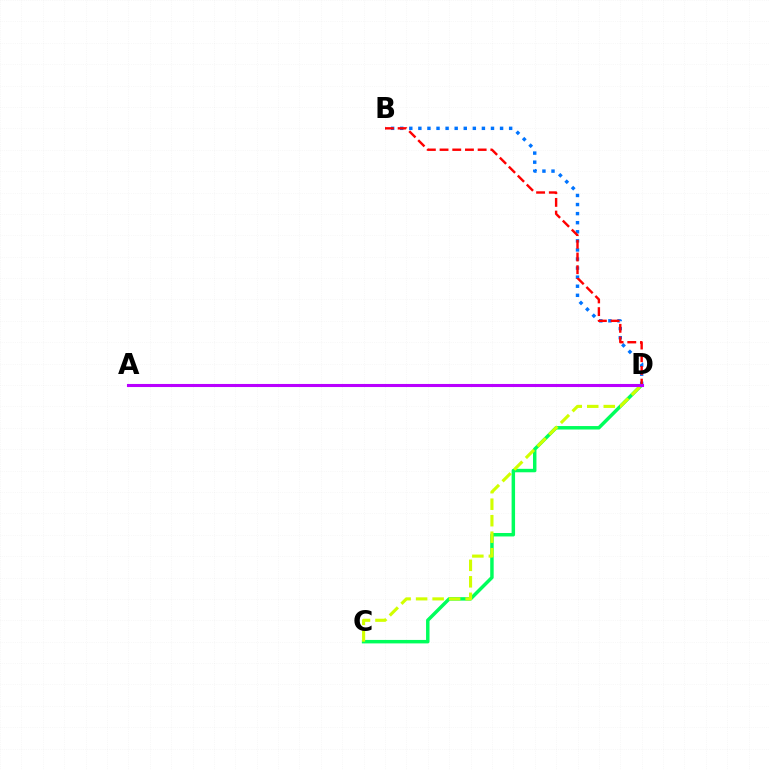{('B', 'D'): [{'color': '#0074ff', 'line_style': 'dotted', 'thickness': 2.47}, {'color': '#ff0000', 'line_style': 'dashed', 'thickness': 1.72}], ('C', 'D'): [{'color': '#00ff5c', 'line_style': 'solid', 'thickness': 2.49}, {'color': '#d1ff00', 'line_style': 'dashed', 'thickness': 2.24}], ('A', 'D'): [{'color': '#b900ff', 'line_style': 'solid', 'thickness': 2.22}]}